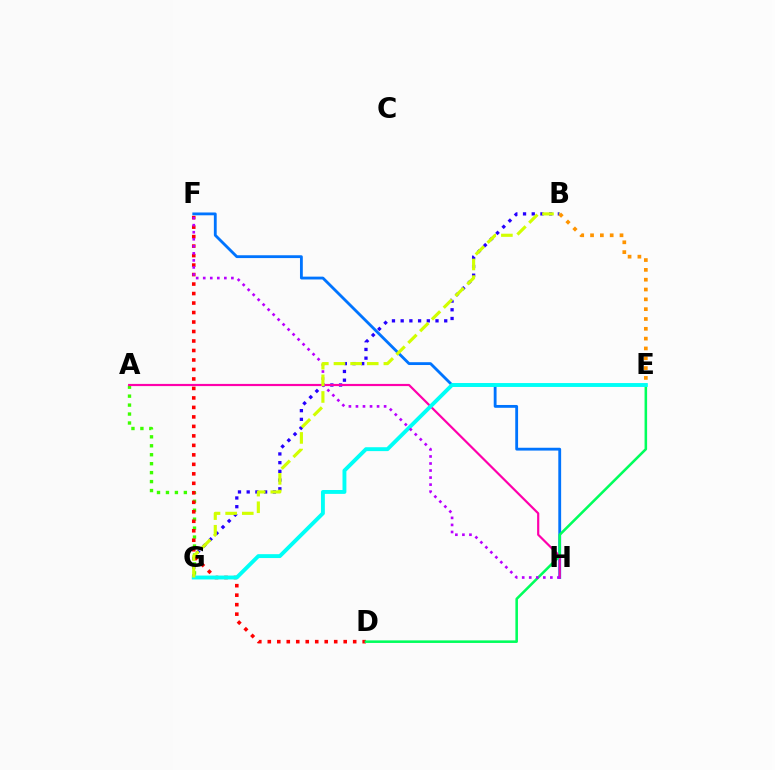{('F', 'H'): [{'color': '#0074ff', 'line_style': 'solid', 'thickness': 2.03}, {'color': '#b900ff', 'line_style': 'dotted', 'thickness': 1.91}], ('B', 'G'): [{'color': '#2500ff', 'line_style': 'dotted', 'thickness': 2.37}, {'color': '#d1ff00', 'line_style': 'dashed', 'thickness': 2.26}], ('A', 'G'): [{'color': '#3dff00', 'line_style': 'dotted', 'thickness': 2.43}], ('A', 'H'): [{'color': '#ff00ac', 'line_style': 'solid', 'thickness': 1.57}], ('D', 'F'): [{'color': '#ff0000', 'line_style': 'dotted', 'thickness': 2.58}], ('D', 'E'): [{'color': '#00ff5c', 'line_style': 'solid', 'thickness': 1.84}], ('E', 'G'): [{'color': '#00fff6', 'line_style': 'solid', 'thickness': 2.8}], ('B', 'E'): [{'color': '#ff9400', 'line_style': 'dotted', 'thickness': 2.67}]}